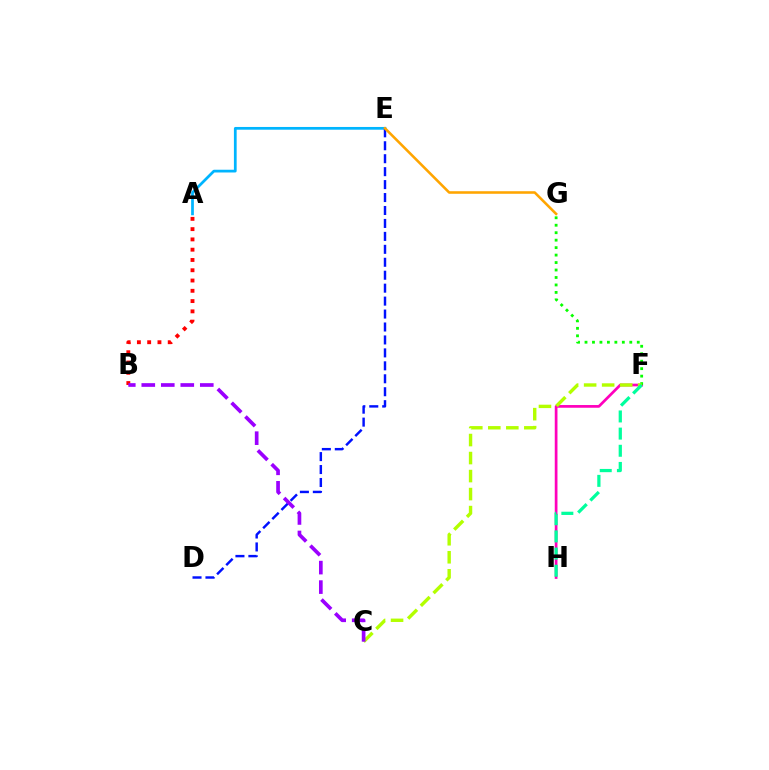{('A', 'E'): [{'color': '#00b5ff', 'line_style': 'solid', 'thickness': 1.98}], ('F', 'H'): [{'color': '#ff00bd', 'line_style': 'solid', 'thickness': 1.95}, {'color': '#00ff9d', 'line_style': 'dashed', 'thickness': 2.33}], ('D', 'E'): [{'color': '#0010ff', 'line_style': 'dashed', 'thickness': 1.76}], ('F', 'G'): [{'color': '#08ff00', 'line_style': 'dotted', 'thickness': 2.03}], ('C', 'F'): [{'color': '#b3ff00', 'line_style': 'dashed', 'thickness': 2.45}], ('A', 'B'): [{'color': '#ff0000', 'line_style': 'dotted', 'thickness': 2.79}], ('E', 'G'): [{'color': '#ffa500', 'line_style': 'solid', 'thickness': 1.85}], ('B', 'C'): [{'color': '#9b00ff', 'line_style': 'dashed', 'thickness': 2.65}]}